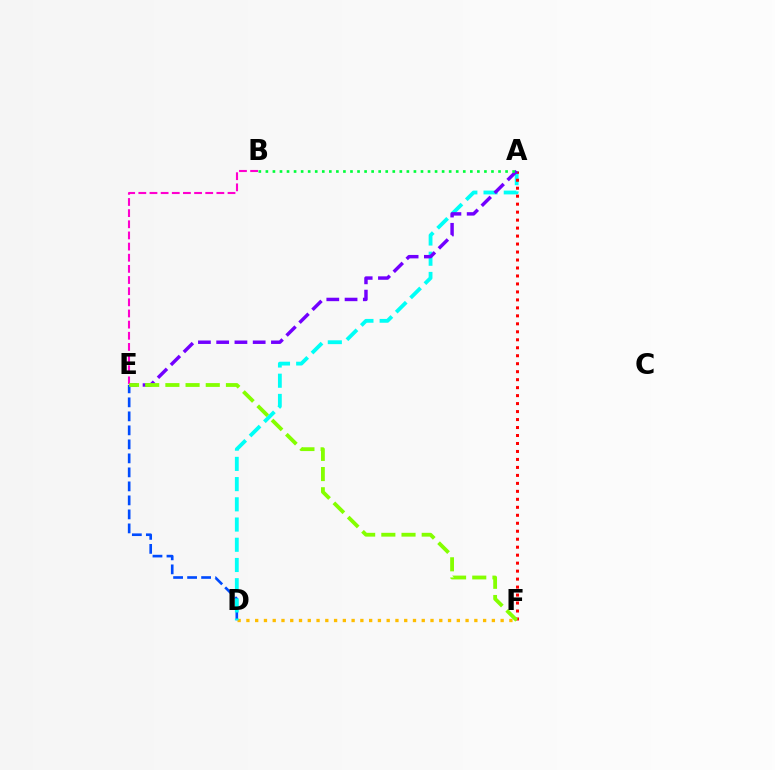{('D', 'E'): [{'color': '#004bff', 'line_style': 'dashed', 'thickness': 1.9}], ('D', 'F'): [{'color': '#ffbd00', 'line_style': 'dotted', 'thickness': 2.38}], ('A', 'D'): [{'color': '#00fff6', 'line_style': 'dashed', 'thickness': 2.75}], ('A', 'F'): [{'color': '#ff0000', 'line_style': 'dotted', 'thickness': 2.17}], ('A', 'E'): [{'color': '#7200ff', 'line_style': 'dashed', 'thickness': 2.48}], ('B', 'E'): [{'color': '#ff00cf', 'line_style': 'dashed', 'thickness': 1.51}], ('E', 'F'): [{'color': '#84ff00', 'line_style': 'dashed', 'thickness': 2.74}], ('A', 'B'): [{'color': '#00ff39', 'line_style': 'dotted', 'thickness': 1.92}]}